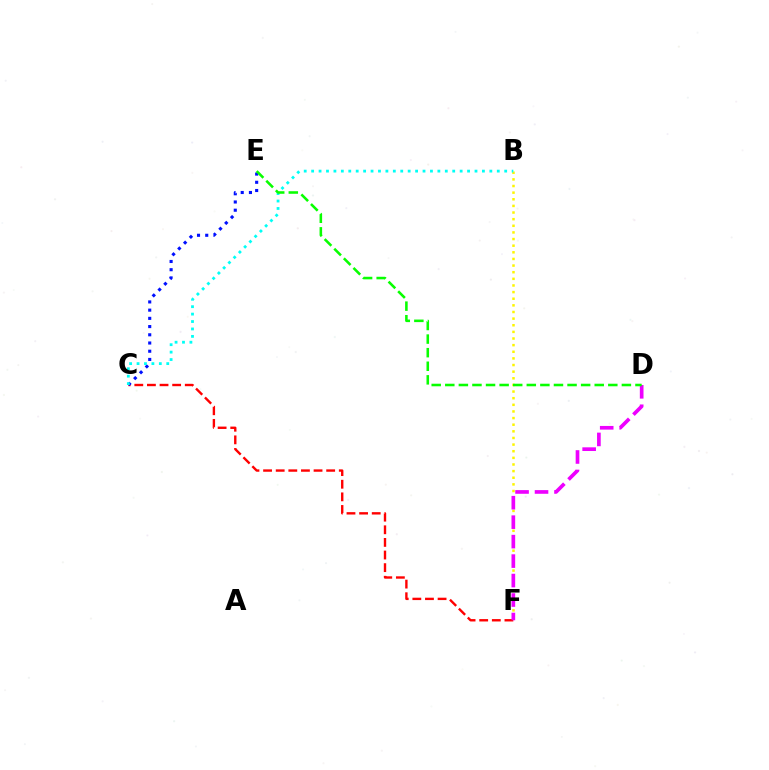{('B', 'F'): [{'color': '#fcf500', 'line_style': 'dotted', 'thickness': 1.8}], ('C', 'F'): [{'color': '#ff0000', 'line_style': 'dashed', 'thickness': 1.71}], ('C', 'E'): [{'color': '#0010ff', 'line_style': 'dotted', 'thickness': 2.23}], ('B', 'C'): [{'color': '#00fff6', 'line_style': 'dotted', 'thickness': 2.02}], ('D', 'F'): [{'color': '#ee00ff', 'line_style': 'dashed', 'thickness': 2.64}], ('D', 'E'): [{'color': '#08ff00', 'line_style': 'dashed', 'thickness': 1.85}]}